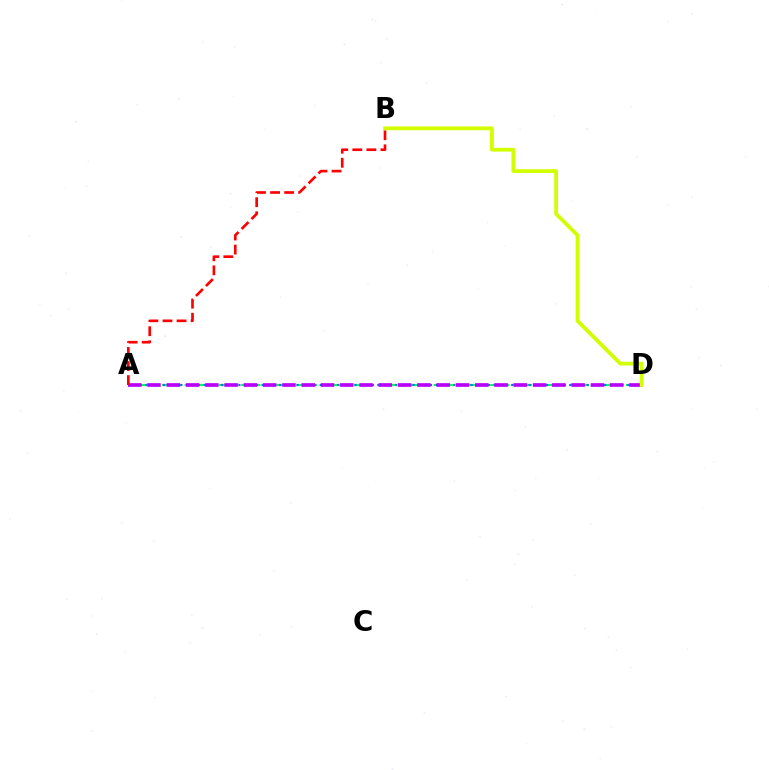{('A', 'D'): [{'color': '#00ff5c', 'line_style': 'dashed', 'thickness': 1.54}, {'color': '#0074ff', 'line_style': 'dotted', 'thickness': 1.58}, {'color': '#b900ff', 'line_style': 'dashed', 'thickness': 2.62}], ('A', 'B'): [{'color': '#ff0000', 'line_style': 'dashed', 'thickness': 1.91}], ('B', 'D'): [{'color': '#d1ff00', 'line_style': 'solid', 'thickness': 2.73}]}